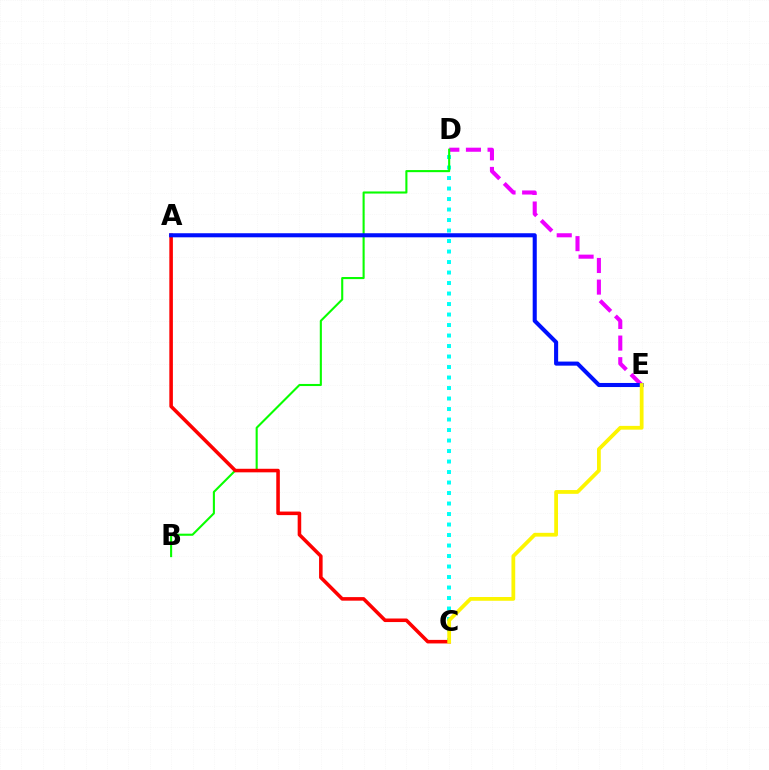{('D', 'E'): [{'color': '#ee00ff', 'line_style': 'dashed', 'thickness': 2.94}], ('C', 'D'): [{'color': '#00fff6', 'line_style': 'dotted', 'thickness': 2.85}], ('B', 'D'): [{'color': '#08ff00', 'line_style': 'solid', 'thickness': 1.51}], ('A', 'C'): [{'color': '#ff0000', 'line_style': 'solid', 'thickness': 2.56}], ('A', 'E'): [{'color': '#0010ff', 'line_style': 'solid', 'thickness': 2.93}], ('C', 'E'): [{'color': '#fcf500', 'line_style': 'solid', 'thickness': 2.72}]}